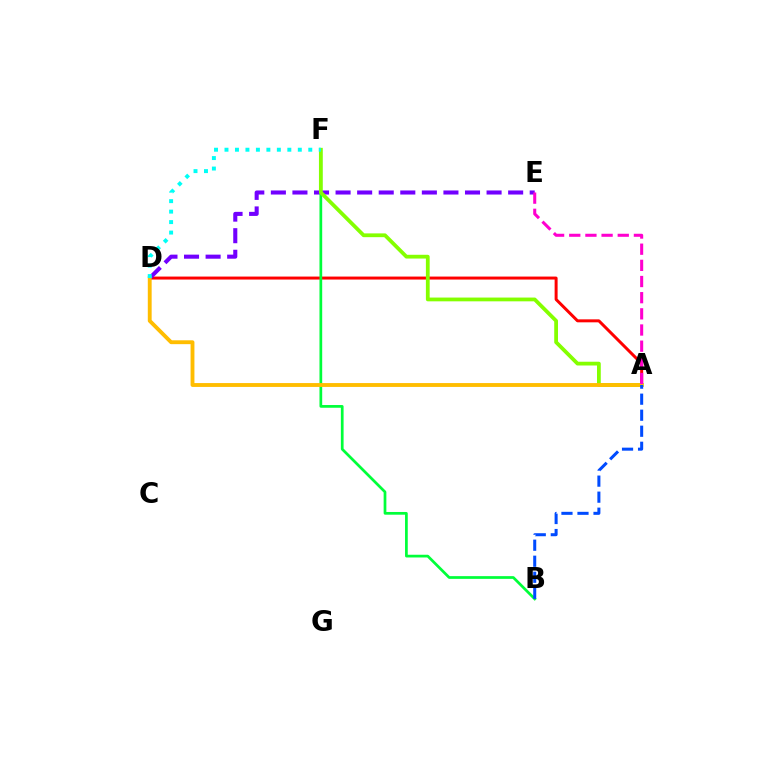{('A', 'D'): [{'color': '#ff0000', 'line_style': 'solid', 'thickness': 2.15}, {'color': '#ffbd00', 'line_style': 'solid', 'thickness': 2.78}], ('D', 'E'): [{'color': '#7200ff', 'line_style': 'dashed', 'thickness': 2.93}], ('B', 'F'): [{'color': '#00ff39', 'line_style': 'solid', 'thickness': 1.96}], ('A', 'F'): [{'color': '#84ff00', 'line_style': 'solid', 'thickness': 2.71}], ('A', 'B'): [{'color': '#004bff', 'line_style': 'dashed', 'thickness': 2.18}], ('D', 'F'): [{'color': '#00fff6', 'line_style': 'dotted', 'thickness': 2.85}], ('A', 'E'): [{'color': '#ff00cf', 'line_style': 'dashed', 'thickness': 2.2}]}